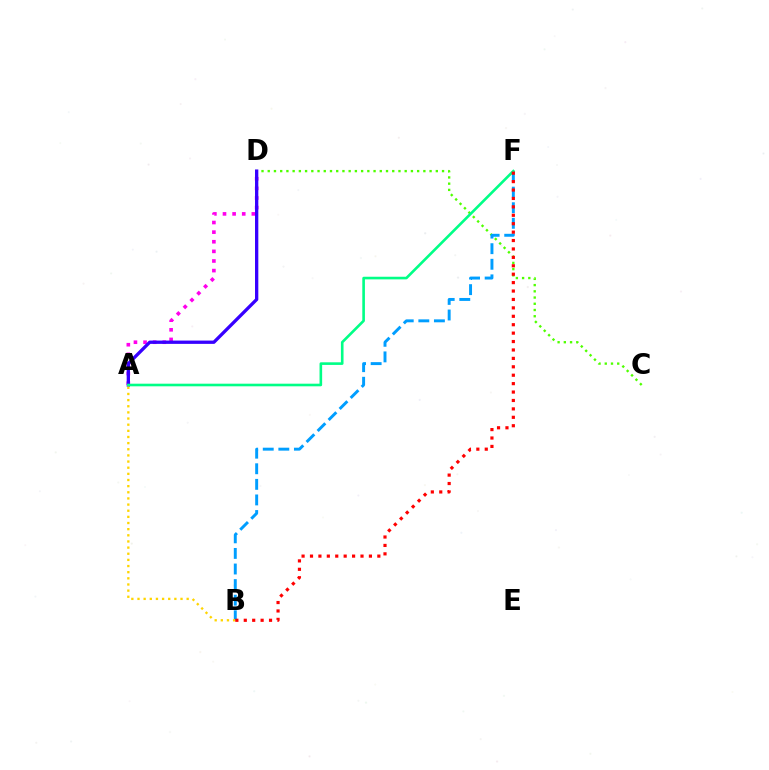{('A', 'D'): [{'color': '#ff00ed', 'line_style': 'dotted', 'thickness': 2.61}, {'color': '#3700ff', 'line_style': 'solid', 'thickness': 2.38}], ('C', 'D'): [{'color': '#4fff00', 'line_style': 'dotted', 'thickness': 1.69}], ('B', 'F'): [{'color': '#009eff', 'line_style': 'dashed', 'thickness': 2.12}, {'color': '#ff0000', 'line_style': 'dotted', 'thickness': 2.29}], ('A', 'F'): [{'color': '#00ff86', 'line_style': 'solid', 'thickness': 1.89}], ('A', 'B'): [{'color': '#ffd500', 'line_style': 'dotted', 'thickness': 1.67}]}